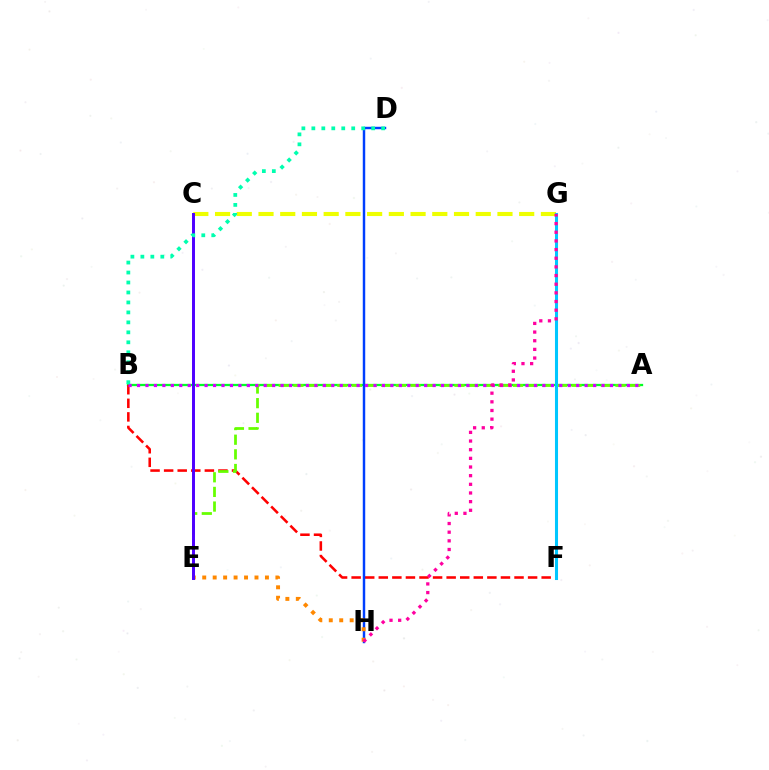{('A', 'B'): [{'color': '#00ff27', 'line_style': 'solid', 'thickness': 1.64}, {'color': '#d600ff', 'line_style': 'dotted', 'thickness': 2.29}], ('B', 'F'): [{'color': '#ff0000', 'line_style': 'dashed', 'thickness': 1.84}], ('A', 'E'): [{'color': '#66ff00', 'line_style': 'dashed', 'thickness': 1.99}], ('C', 'G'): [{'color': '#eeff00', 'line_style': 'dashed', 'thickness': 2.95}], ('D', 'H'): [{'color': '#003fff', 'line_style': 'solid', 'thickness': 1.77}], ('F', 'G'): [{'color': '#00c7ff', 'line_style': 'solid', 'thickness': 2.2}], ('E', 'H'): [{'color': '#ff8800', 'line_style': 'dotted', 'thickness': 2.84}], ('C', 'E'): [{'color': '#4f00ff', 'line_style': 'solid', 'thickness': 2.13}], ('B', 'D'): [{'color': '#00ffaf', 'line_style': 'dotted', 'thickness': 2.71}], ('G', 'H'): [{'color': '#ff00a0', 'line_style': 'dotted', 'thickness': 2.35}]}